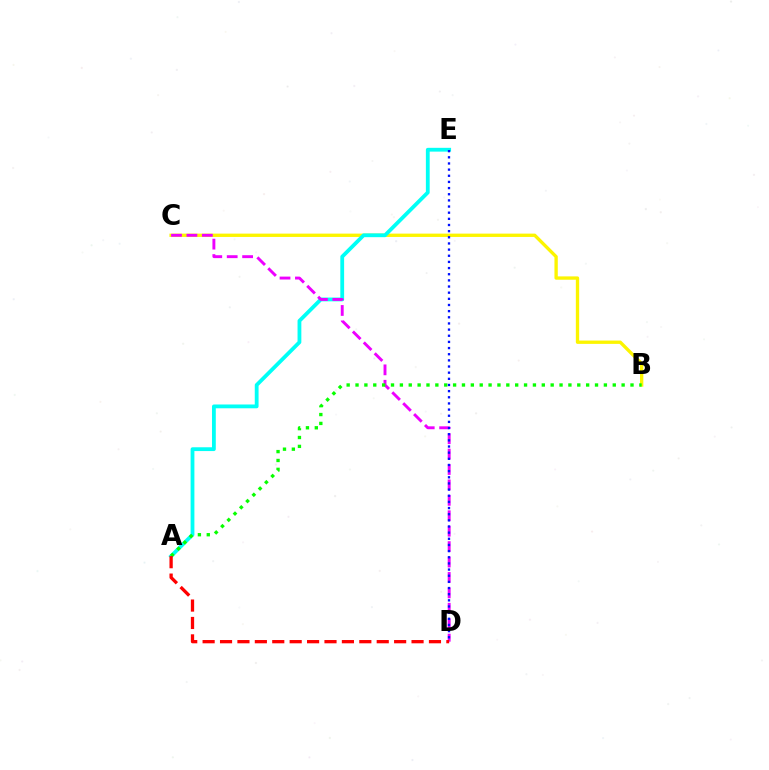{('B', 'C'): [{'color': '#fcf500', 'line_style': 'solid', 'thickness': 2.4}], ('A', 'E'): [{'color': '#00fff6', 'line_style': 'solid', 'thickness': 2.74}], ('C', 'D'): [{'color': '#ee00ff', 'line_style': 'dashed', 'thickness': 2.09}], ('A', 'B'): [{'color': '#08ff00', 'line_style': 'dotted', 'thickness': 2.41}], ('D', 'E'): [{'color': '#0010ff', 'line_style': 'dotted', 'thickness': 1.67}], ('A', 'D'): [{'color': '#ff0000', 'line_style': 'dashed', 'thickness': 2.37}]}